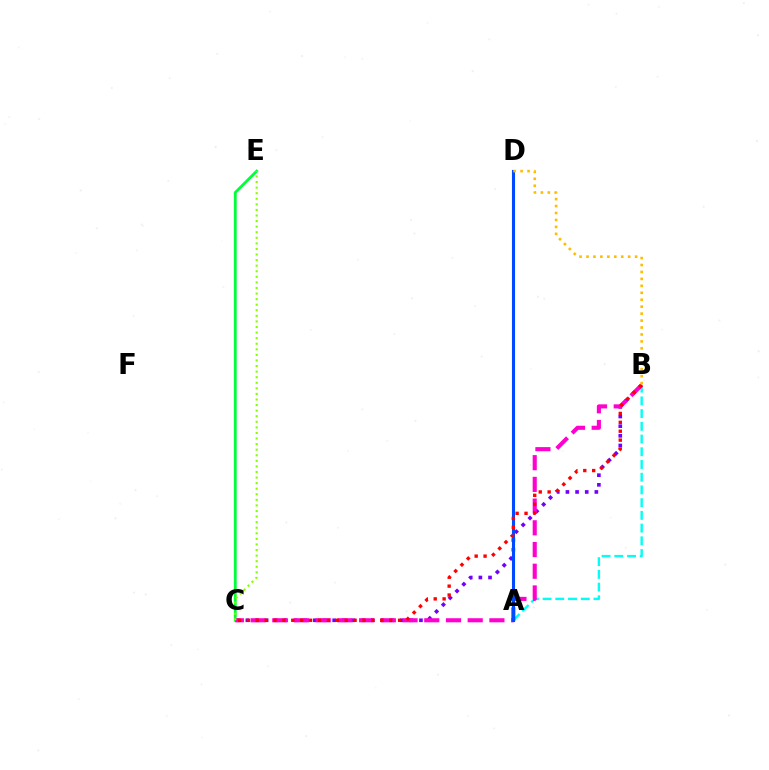{('B', 'C'): [{'color': '#7200ff', 'line_style': 'dotted', 'thickness': 2.62}, {'color': '#ff00cf', 'line_style': 'dashed', 'thickness': 2.95}, {'color': '#ff0000', 'line_style': 'dotted', 'thickness': 2.42}], ('A', 'B'): [{'color': '#00fff6', 'line_style': 'dashed', 'thickness': 1.73}], ('C', 'E'): [{'color': '#00ff39', 'line_style': 'solid', 'thickness': 2.01}, {'color': '#84ff00', 'line_style': 'dotted', 'thickness': 1.51}], ('A', 'D'): [{'color': '#004bff', 'line_style': 'solid', 'thickness': 2.22}], ('B', 'D'): [{'color': '#ffbd00', 'line_style': 'dotted', 'thickness': 1.89}]}